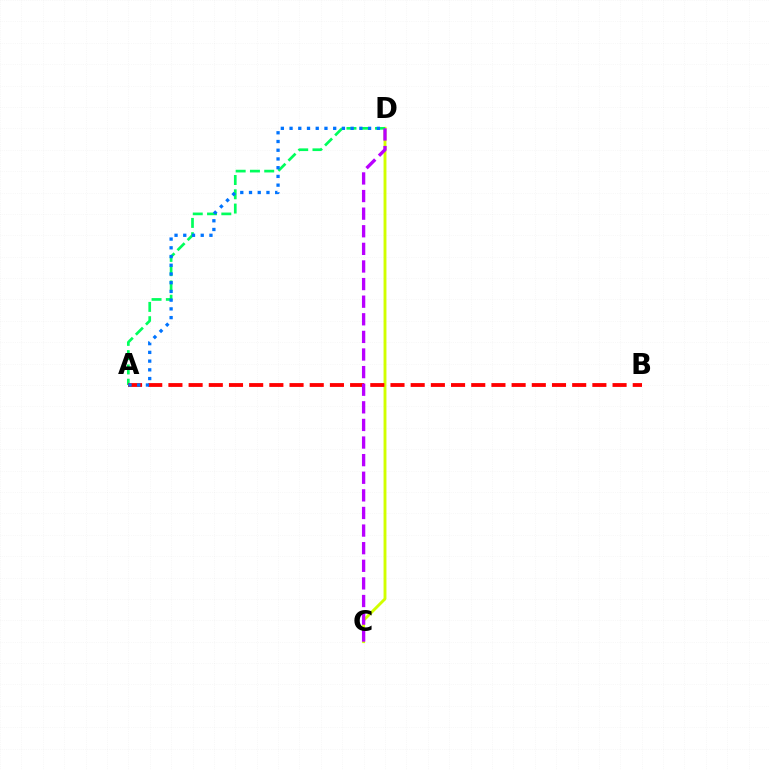{('C', 'D'): [{'color': '#d1ff00', 'line_style': 'solid', 'thickness': 2.08}, {'color': '#b900ff', 'line_style': 'dashed', 'thickness': 2.39}], ('A', 'D'): [{'color': '#00ff5c', 'line_style': 'dashed', 'thickness': 1.94}, {'color': '#0074ff', 'line_style': 'dotted', 'thickness': 2.37}], ('A', 'B'): [{'color': '#ff0000', 'line_style': 'dashed', 'thickness': 2.74}]}